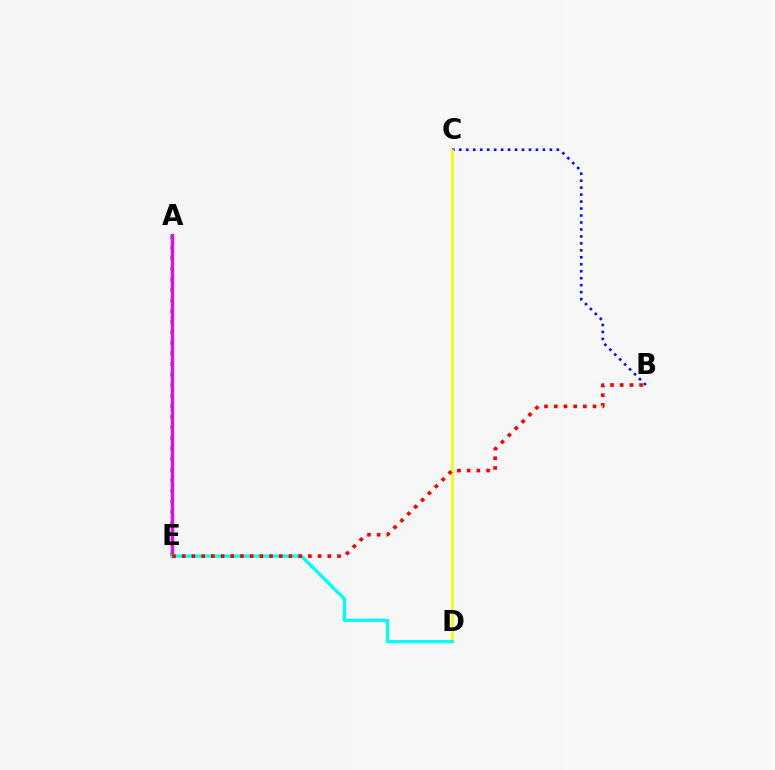{('B', 'C'): [{'color': '#0010ff', 'line_style': 'dotted', 'thickness': 1.89}], ('C', 'D'): [{'color': '#fcf500', 'line_style': 'solid', 'thickness': 1.82}], ('A', 'E'): [{'color': '#08ff00', 'line_style': 'dotted', 'thickness': 2.88}, {'color': '#ee00ff', 'line_style': 'solid', 'thickness': 2.39}], ('D', 'E'): [{'color': '#00fff6', 'line_style': 'solid', 'thickness': 2.38}], ('B', 'E'): [{'color': '#ff0000', 'line_style': 'dotted', 'thickness': 2.64}]}